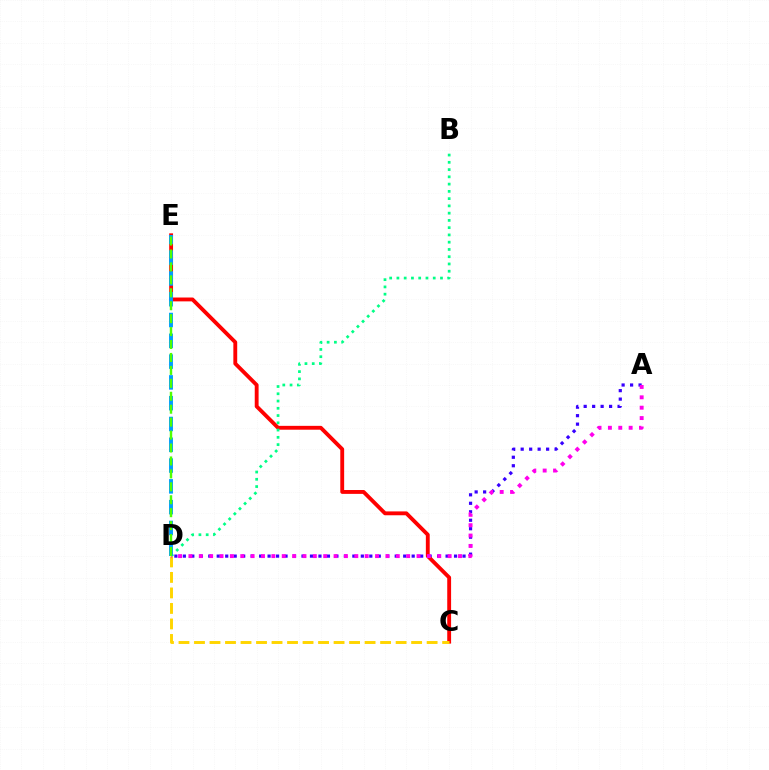{('A', 'D'): [{'color': '#3700ff', 'line_style': 'dotted', 'thickness': 2.3}, {'color': '#ff00ed', 'line_style': 'dotted', 'thickness': 2.82}], ('C', 'E'): [{'color': '#ff0000', 'line_style': 'solid', 'thickness': 2.78}], ('B', 'D'): [{'color': '#00ff86', 'line_style': 'dotted', 'thickness': 1.97}], ('D', 'E'): [{'color': '#009eff', 'line_style': 'dashed', 'thickness': 2.82}, {'color': '#4fff00', 'line_style': 'dashed', 'thickness': 1.76}], ('C', 'D'): [{'color': '#ffd500', 'line_style': 'dashed', 'thickness': 2.11}]}